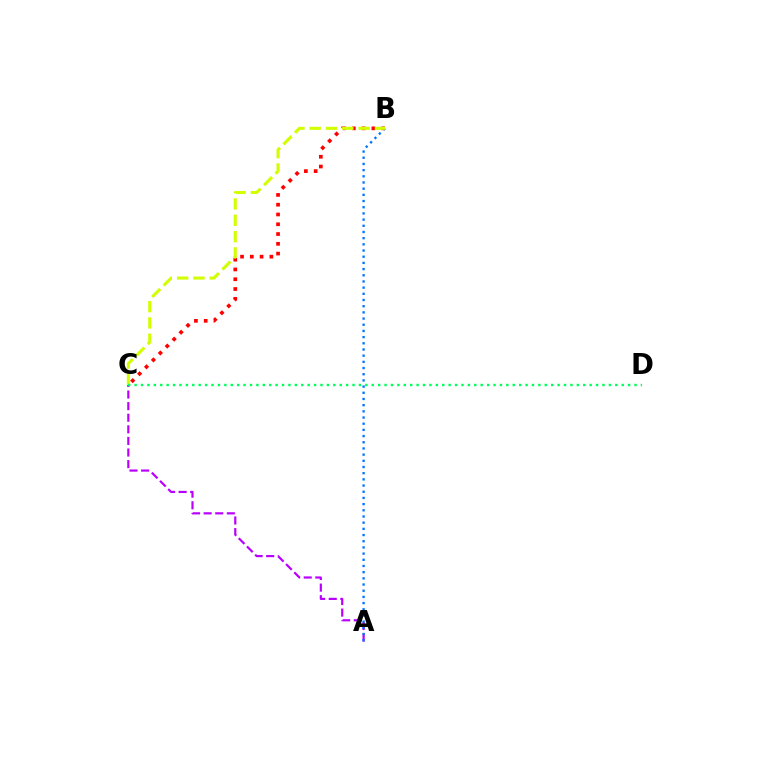{('B', 'C'): [{'color': '#ff0000', 'line_style': 'dotted', 'thickness': 2.66}, {'color': '#d1ff00', 'line_style': 'dashed', 'thickness': 2.22}], ('A', 'C'): [{'color': '#b900ff', 'line_style': 'dashed', 'thickness': 1.58}], ('A', 'B'): [{'color': '#0074ff', 'line_style': 'dotted', 'thickness': 1.68}], ('C', 'D'): [{'color': '#00ff5c', 'line_style': 'dotted', 'thickness': 1.74}]}